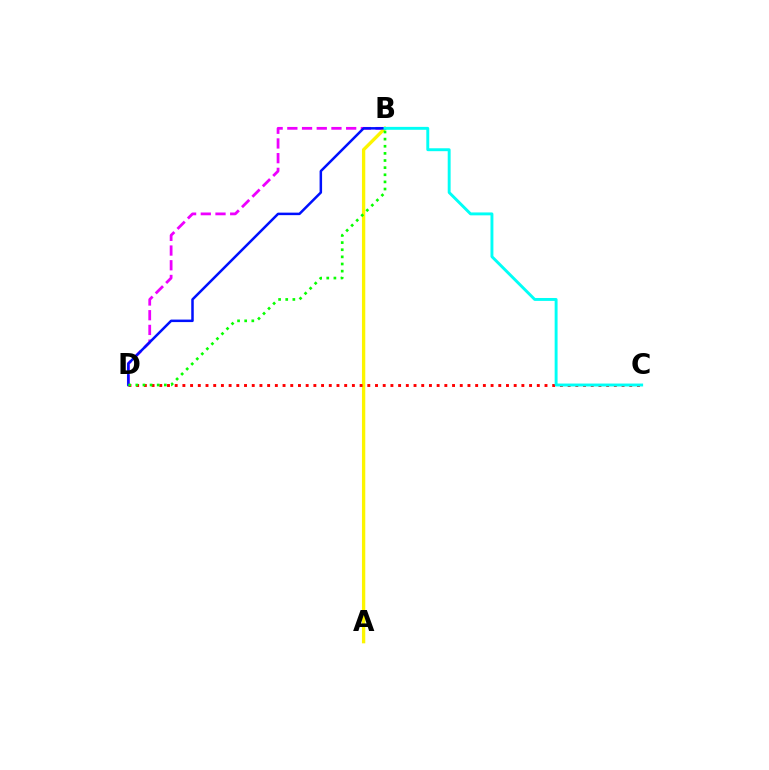{('B', 'D'): [{'color': '#ee00ff', 'line_style': 'dashed', 'thickness': 2.0}, {'color': '#0010ff', 'line_style': 'solid', 'thickness': 1.8}, {'color': '#08ff00', 'line_style': 'dotted', 'thickness': 1.94}], ('A', 'B'): [{'color': '#fcf500', 'line_style': 'solid', 'thickness': 2.4}], ('C', 'D'): [{'color': '#ff0000', 'line_style': 'dotted', 'thickness': 2.09}], ('B', 'C'): [{'color': '#00fff6', 'line_style': 'solid', 'thickness': 2.1}]}